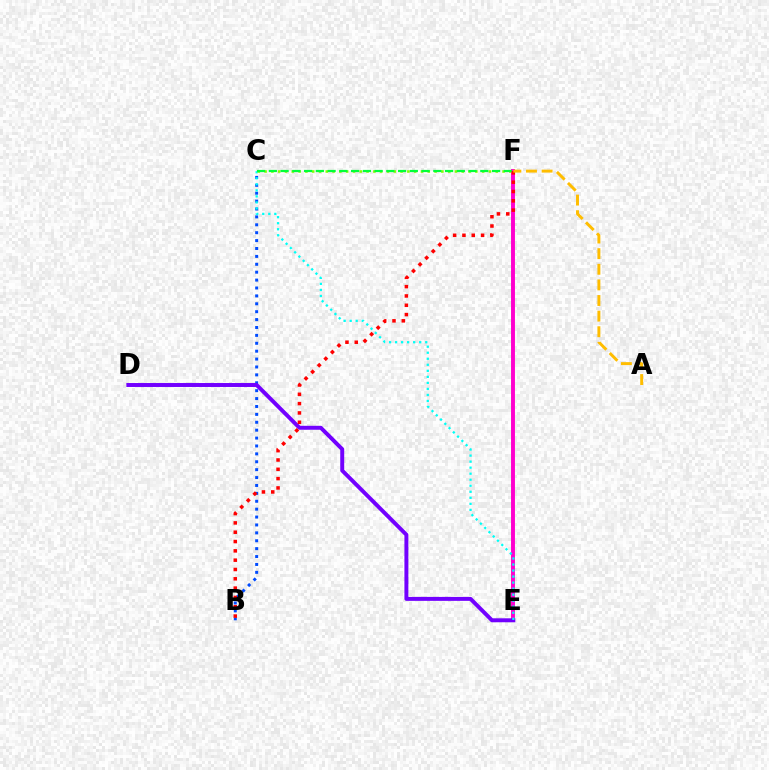{('B', 'C'): [{'color': '#004bff', 'line_style': 'dotted', 'thickness': 2.15}], ('E', 'F'): [{'color': '#ff00cf', 'line_style': 'solid', 'thickness': 2.82}], ('D', 'E'): [{'color': '#7200ff', 'line_style': 'solid', 'thickness': 2.85}], ('C', 'E'): [{'color': '#00fff6', 'line_style': 'dotted', 'thickness': 1.64}], ('C', 'F'): [{'color': '#84ff00', 'line_style': 'dotted', 'thickness': 1.85}, {'color': '#00ff39', 'line_style': 'dashed', 'thickness': 1.6}], ('B', 'F'): [{'color': '#ff0000', 'line_style': 'dotted', 'thickness': 2.53}], ('A', 'F'): [{'color': '#ffbd00', 'line_style': 'dashed', 'thickness': 2.12}]}